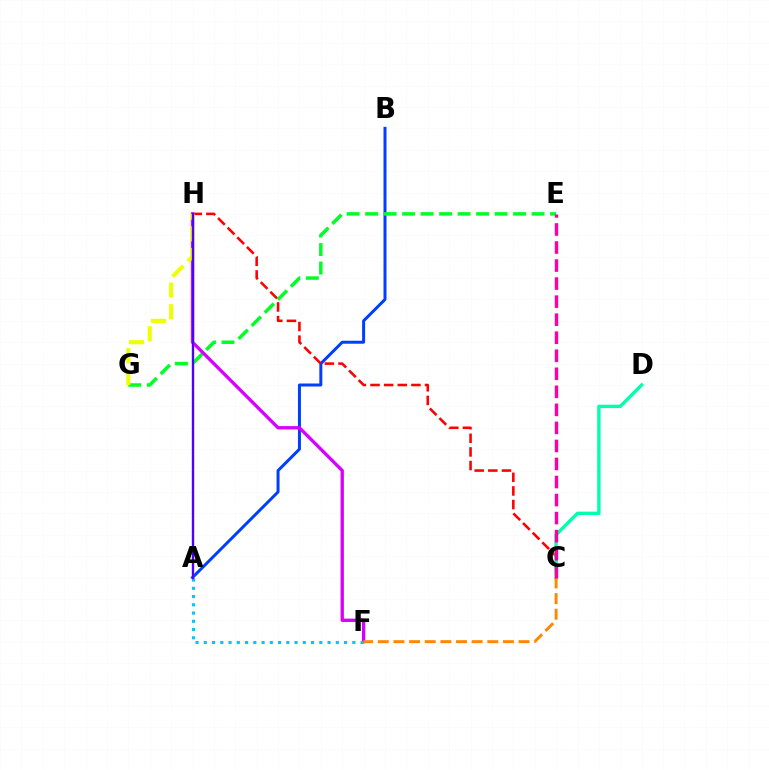{('A', 'B'): [{'color': '#003fff', 'line_style': 'solid', 'thickness': 2.16}], ('C', 'H'): [{'color': '#ff0000', 'line_style': 'dashed', 'thickness': 1.85}], ('C', 'D'): [{'color': '#00ffaf', 'line_style': 'solid', 'thickness': 2.44}], ('E', 'G'): [{'color': '#00ff27', 'line_style': 'dashed', 'thickness': 2.51}], ('F', 'H'): [{'color': '#d600ff', 'line_style': 'solid', 'thickness': 2.39}], ('A', 'F'): [{'color': '#00c7ff', 'line_style': 'dotted', 'thickness': 2.24}], ('C', 'F'): [{'color': '#ff8800', 'line_style': 'dashed', 'thickness': 2.13}], ('G', 'H'): [{'color': '#eeff00', 'line_style': 'dashed', 'thickness': 2.95}], ('C', 'E'): [{'color': '#ff00a0', 'line_style': 'dashed', 'thickness': 2.45}], ('A', 'H'): [{'color': '#66ff00', 'line_style': 'solid', 'thickness': 1.61}, {'color': '#4f00ff', 'line_style': 'solid', 'thickness': 1.66}]}